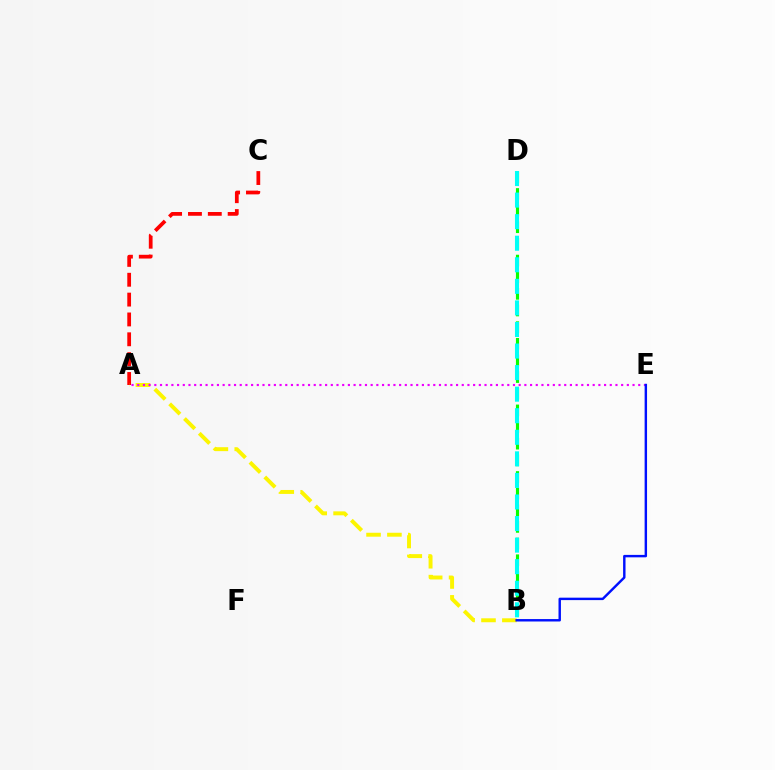{('A', 'C'): [{'color': '#ff0000', 'line_style': 'dashed', 'thickness': 2.7}], ('B', 'D'): [{'color': '#08ff00', 'line_style': 'dashed', 'thickness': 2.26}, {'color': '#00fff6', 'line_style': 'dashed', 'thickness': 2.93}], ('A', 'B'): [{'color': '#fcf500', 'line_style': 'dashed', 'thickness': 2.84}], ('A', 'E'): [{'color': '#ee00ff', 'line_style': 'dotted', 'thickness': 1.55}], ('B', 'E'): [{'color': '#0010ff', 'line_style': 'solid', 'thickness': 1.75}]}